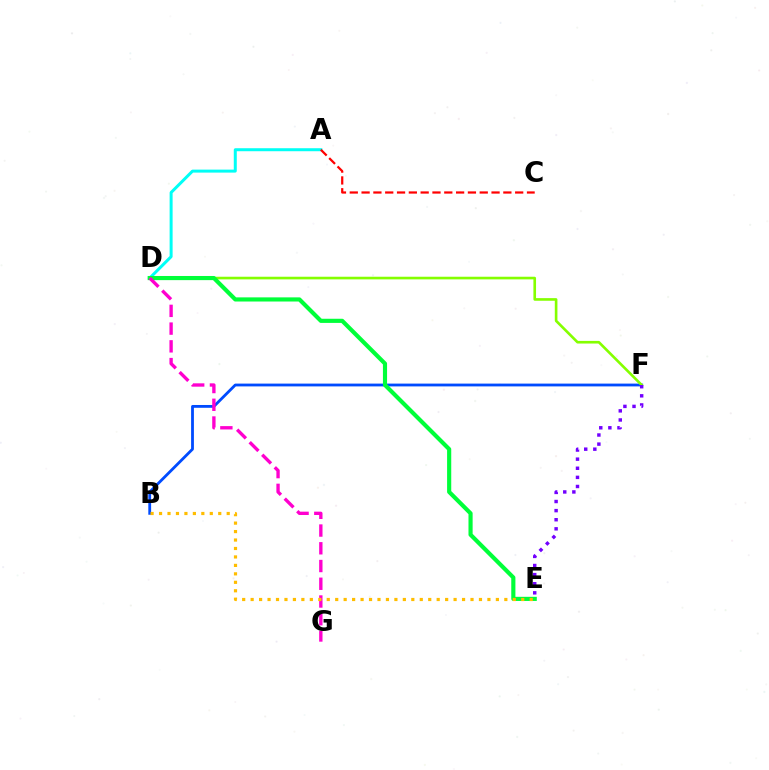{('A', 'D'): [{'color': '#00fff6', 'line_style': 'solid', 'thickness': 2.16}], ('B', 'F'): [{'color': '#004bff', 'line_style': 'solid', 'thickness': 2.02}], ('D', 'F'): [{'color': '#84ff00', 'line_style': 'solid', 'thickness': 1.89}], ('D', 'E'): [{'color': '#00ff39', 'line_style': 'solid', 'thickness': 2.98}], ('D', 'G'): [{'color': '#ff00cf', 'line_style': 'dashed', 'thickness': 2.41}], ('A', 'C'): [{'color': '#ff0000', 'line_style': 'dashed', 'thickness': 1.61}], ('E', 'F'): [{'color': '#7200ff', 'line_style': 'dotted', 'thickness': 2.47}], ('B', 'E'): [{'color': '#ffbd00', 'line_style': 'dotted', 'thickness': 2.3}]}